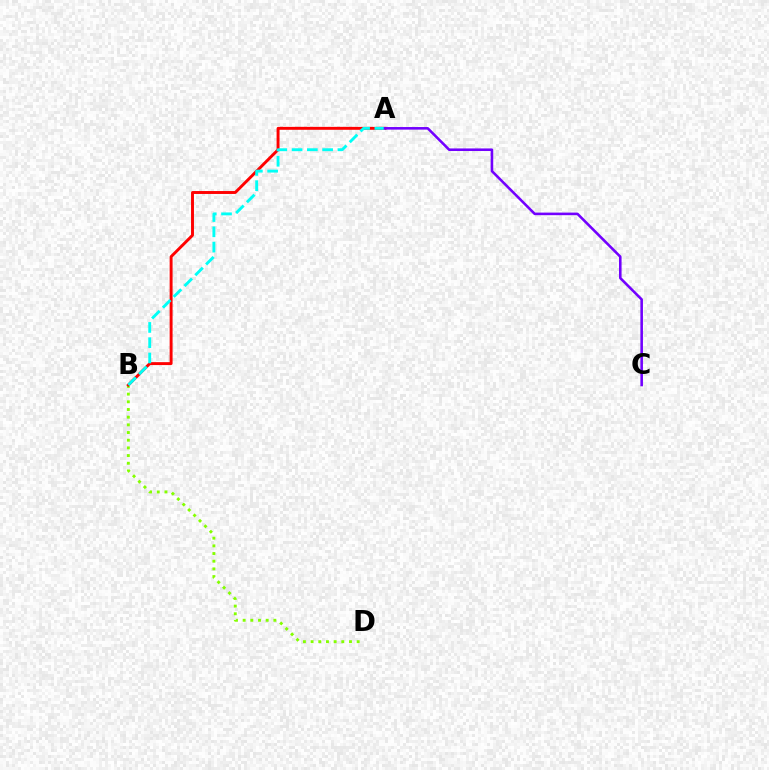{('B', 'D'): [{'color': '#84ff00', 'line_style': 'dotted', 'thickness': 2.09}], ('A', 'B'): [{'color': '#ff0000', 'line_style': 'solid', 'thickness': 2.11}, {'color': '#00fff6', 'line_style': 'dashed', 'thickness': 2.08}], ('A', 'C'): [{'color': '#7200ff', 'line_style': 'solid', 'thickness': 1.86}]}